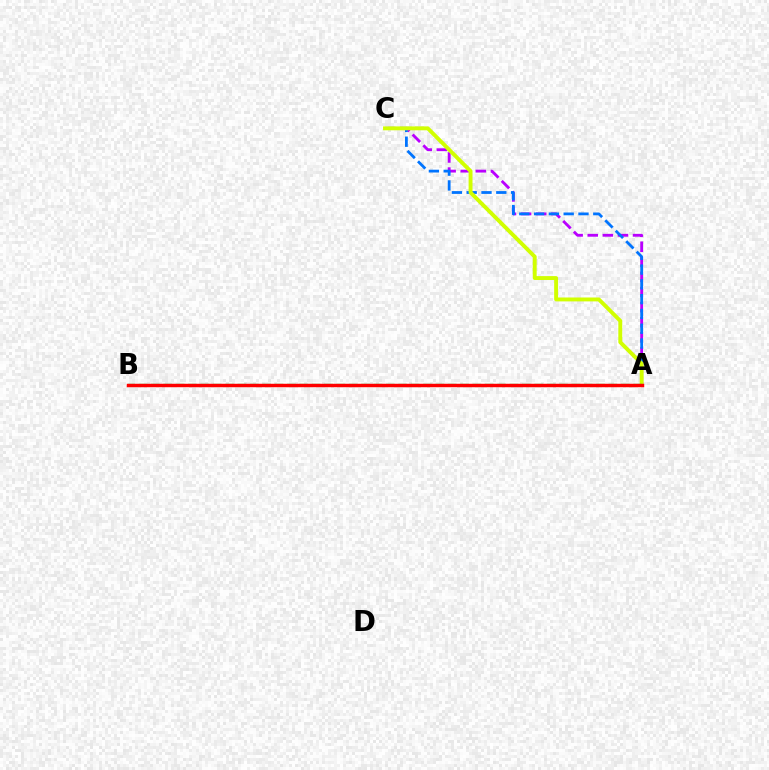{('A', 'C'): [{'color': '#b900ff', 'line_style': 'dashed', 'thickness': 2.05}, {'color': '#0074ff', 'line_style': 'dashed', 'thickness': 2.01}, {'color': '#d1ff00', 'line_style': 'solid', 'thickness': 2.81}], ('A', 'B'): [{'color': '#00ff5c', 'line_style': 'dashed', 'thickness': 1.68}, {'color': '#ff0000', 'line_style': 'solid', 'thickness': 2.48}]}